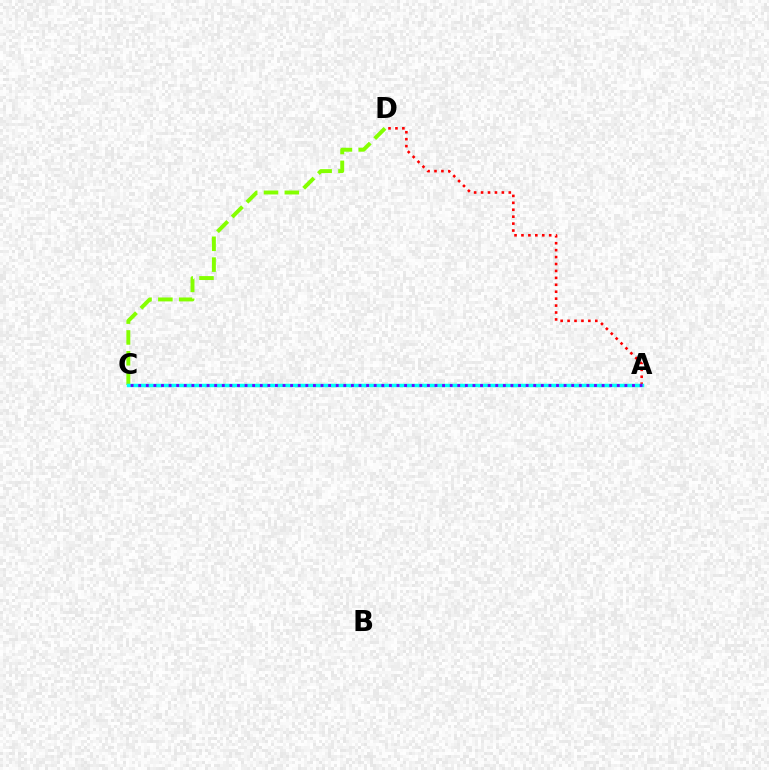{('A', 'D'): [{'color': '#ff0000', 'line_style': 'dotted', 'thickness': 1.88}], ('C', 'D'): [{'color': '#84ff00', 'line_style': 'dashed', 'thickness': 2.83}], ('A', 'C'): [{'color': '#00fff6', 'line_style': 'solid', 'thickness': 2.51}, {'color': '#7200ff', 'line_style': 'dotted', 'thickness': 2.06}]}